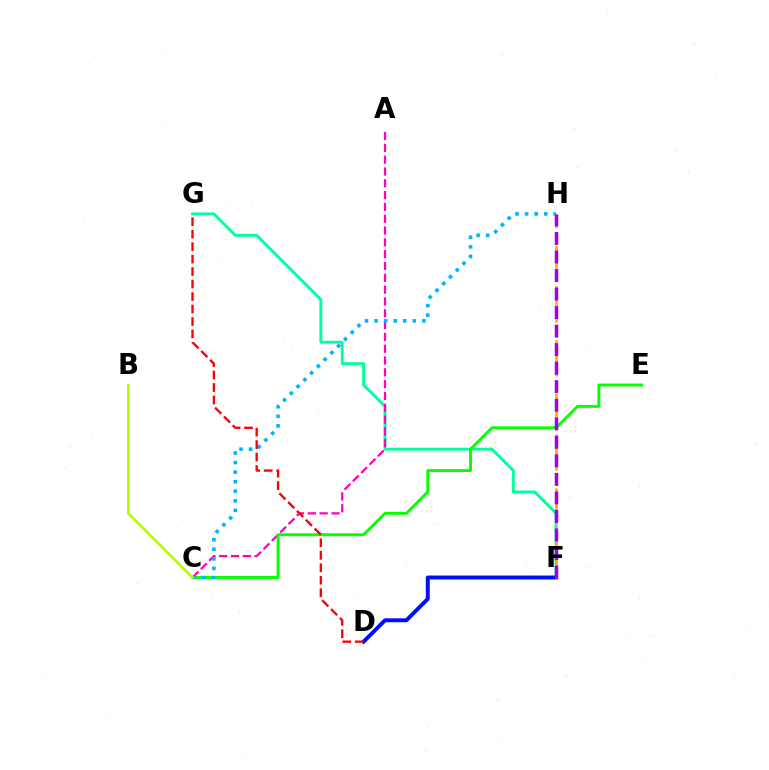{('F', 'G'): [{'color': '#00ff9d', 'line_style': 'solid', 'thickness': 2.08}], ('A', 'C'): [{'color': '#ff00bd', 'line_style': 'dashed', 'thickness': 1.61}], ('C', 'E'): [{'color': '#08ff00', 'line_style': 'solid', 'thickness': 2.1}], ('D', 'F'): [{'color': '#0010ff', 'line_style': 'solid', 'thickness': 2.85}], ('C', 'H'): [{'color': '#00b5ff', 'line_style': 'dotted', 'thickness': 2.6}], ('F', 'H'): [{'color': '#ffa500', 'line_style': 'dashed', 'thickness': 1.83}, {'color': '#9b00ff', 'line_style': 'dashed', 'thickness': 2.52}], ('B', 'C'): [{'color': '#b3ff00', 'line_style': 'solid', 'thickness': 1.96}], ('D', 'G'): [{'color': '#ff0000', 'line_style': 'dashed', 'thickness': 1.7}]}